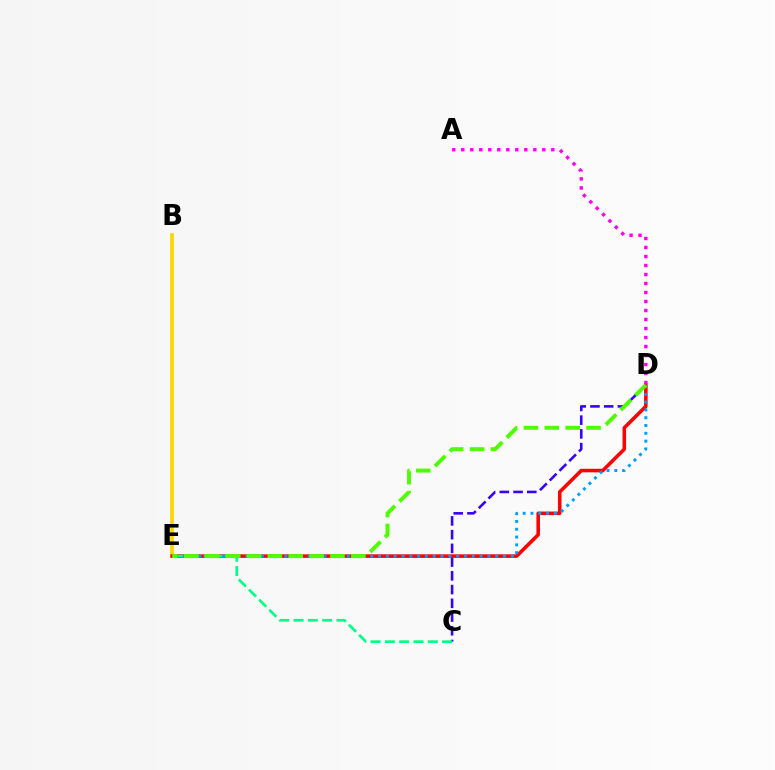{('B', 'E'): [{'color': '#ffd500', 'line_style': 'solid', 'thickness': 2.69}], ('C', 'D'): [{'color': '#3700ff', 'line_style': 'dashed', 'thickness': 1.87}], ('D', 'E'): [{'color': '#ff0000', 'line_style': 'solid', 'thickness': 2.57}, {'color': '#009eff', 'line_style': 'dotted', 'thickness': 2.12}, {'color': '#4fff00', 'line_style': 'dashed', 'thickness': 2.84}], ('C', 'E'): [{'color': '#00ff86', 'line_style': 'dashed', 'thickness': 1.94}], ('A', 'D'): [{'color': '#ff00ed', 'line_style': 'dotted', 'thickness': 2.45}]}